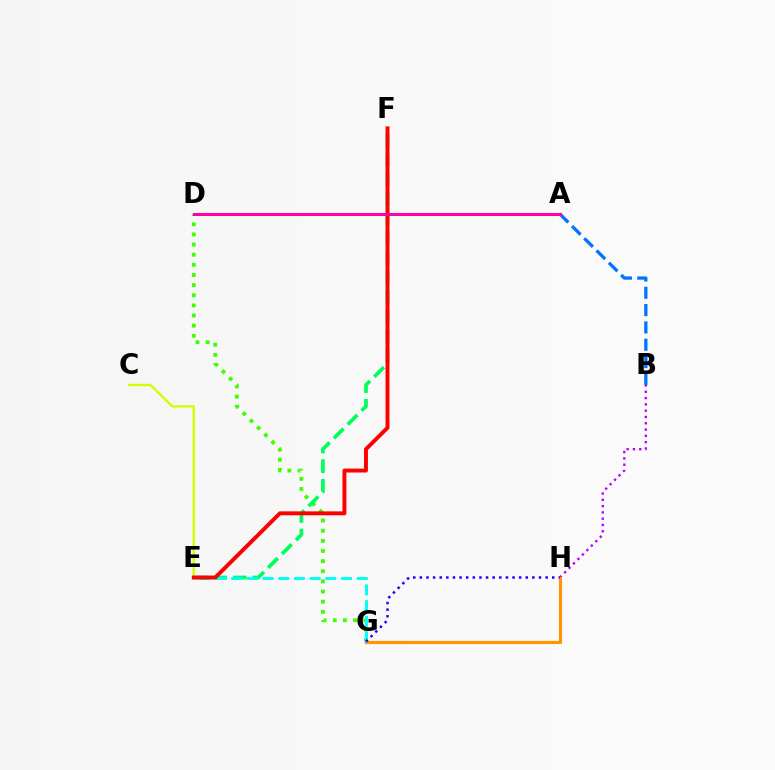{('D', 'G'): [{'color': '#3dff00', 'line_style': 'dotted', 'thickness': 2.76}], ('B', 'H'): [{'color': '#b900ff', 'line_style': 'dotted', 'thickness': 1.71}], ('G', 'H'): [{'color': '#ff9400', 'line_style': 'solid', 'thickness': 2.28}, {'color': '#2500ff', 'line_style': 'dotted', 'thickness': 1.8}], ('E', 'F'): [{'color': '#00ff5c', 'line_style': 'dashed', 'thickness': 2.66}, {'color': '#ff0000', 'line_style': 'solid', 'thickness': 2.82}], ('E', 'G'): [{'color': '#00fff6', 'line_style': 'dashed', 'thickness': 2.13}], ('C', 'E'): [{'color': '#d1ff00', 'line_style': 'solid', 'thickness': 1.7}], ('A', 'B'): [{'color': '#0074ff', 'line_style': 'dashed', 'thickness': 2.35}], ('A', 'D'): [{'color': '#ff00ac', 'line_style': 'solid', 'thickness': 2.17}]}